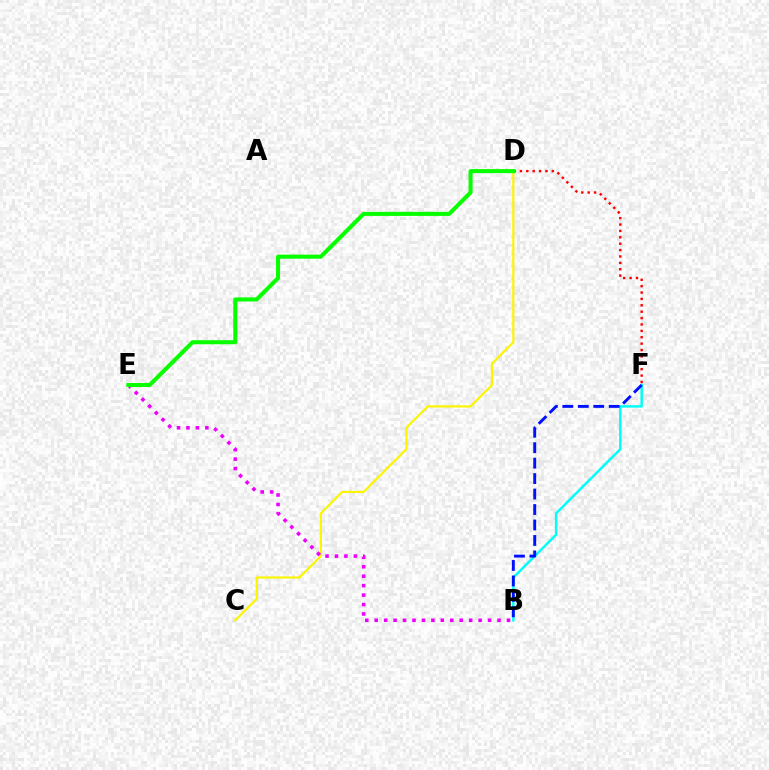{('B', 'F'): [{'color': '#00fff6', 'line_style': 'solid', 'thickness': 1.77}, {'color': '#0010ff', 'line_style': 'dashed', 'thickness': 2.1}], ('C', 'D'): [{'color': '#fcf500', 'line_style': 'solid', 'thickness': 1.57}], ('B', 'E'): [{'color': '#ee00ff', 'line_style': 'dotted', 'thickness': 2.57}], ('D', 'F'): [{'color': '#ff0000', 'line_style': 'dotted', 'thickness': 1.74}], ('D', 'E'): [{'color': '#08ff00', 'line_style': 'solid', 'thickness': 2.92}]}